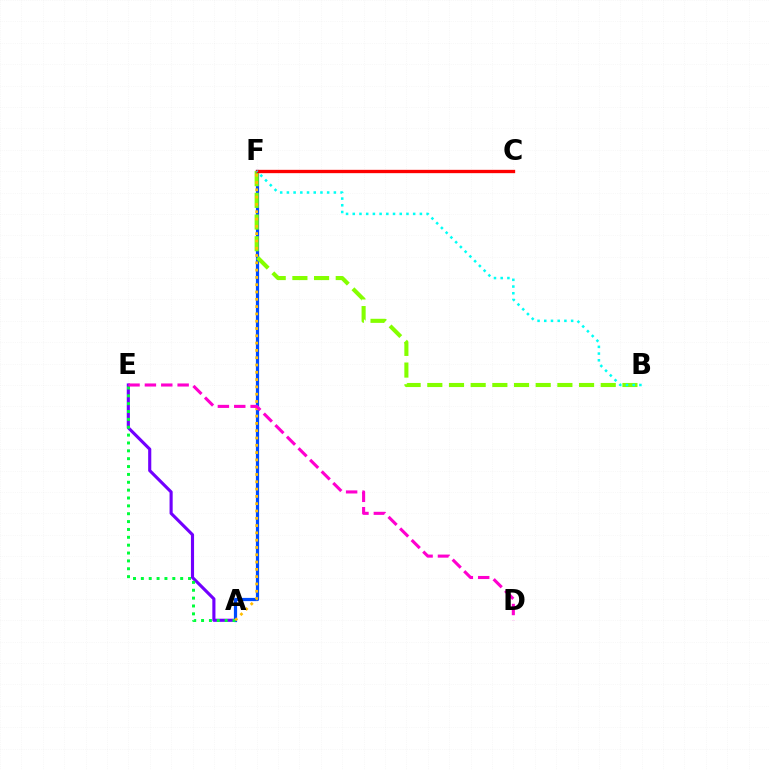{('A', 'E'): [{'color': '#7200ff', 'line_style': 'solid', 'thickness': 2.25}, {'color': '#00ff39', 'line_style': 'dotted', 'thickness': 2.14}], ('A', 'F'): [{'color': '#004bff', 'line_style': 'solid', 'thickness': 2.31}, {'color': '#ffbd00', 'line_style': 'dotted', 'thickness': 1.98}], ('B', 'F'): [{'color': '#84ff00', 'line_style': 'dashed', 'thickness': 2.95}, {'color': '#00fff6', 'line_style': 'dotted', 'thickness': 1.82}], ('C', 'F'): [{'color': '#ff0000', 'line_style': 'solid', 'thickness': 2.39}], ('D', 'E'): [{'color': '#ff00cf', 'line_style': 'dashed', 'thickness': 2.22}]}